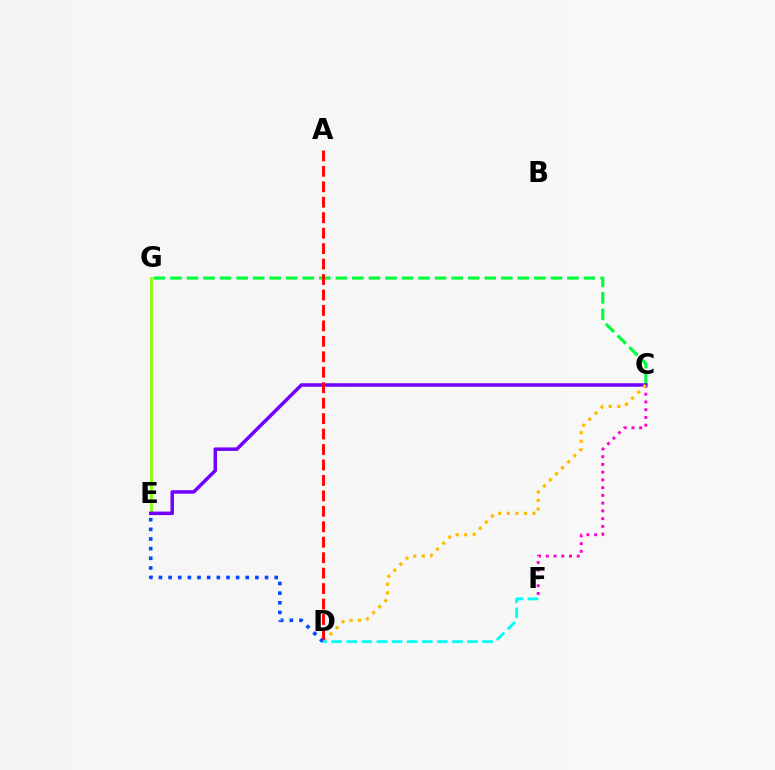{('C', 'G'): [{'color': '#00ff39', 'line_style': 'dashed', 'thickness': 2.25}], ('C', 'F'): [{'color': '#ff00cf', 'line_style': 'dotted', 'thickness': 2.1}], ('E', 'G'): [{'color': '#84ff00', 'line_style': 'solid', 'thickness': 1.96}], ('C', 'E'): [{'color': '#7200ff', 'line_style': 'solid', 'thickness': 2.52}], ('C', 'D'): [{'color': '#ffbd00', 'line_style': 'dotted', 'thickness': 2.33}], ('A', 'D'): [{'color': '#ff0000', 'line_style': 'dashed', 'thickness': 2.1}], ('D', 'E'): [{'color': '#004bff', 'line_style': 'dotted', 'thickness': 2.62}], ('D', 'F'): [{'color': '#00fff6', 'line_style': 'dashed', 'thickness': 2.05}]}